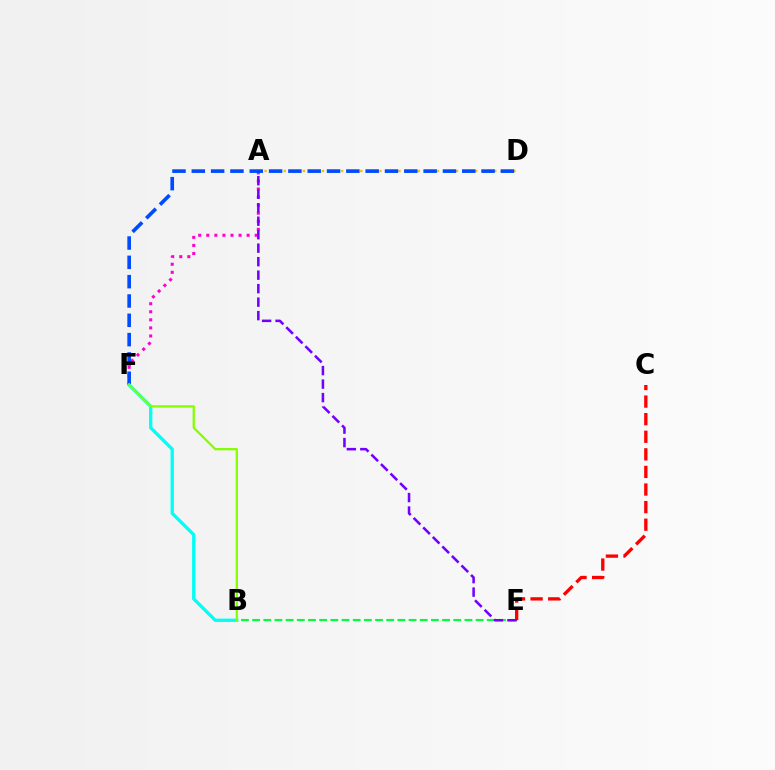{('B', 'E'): [{'color': '#00ff39', 'line_style': 'dashed', 'thickness': 1.52}], ('A', 'D'): [{'color': '#ffbd00', 'line_style': 'dotted', 'thickness': 1.73}], ('A', 'F'): [{'color': '#ff00cf', 'line_style': 'dotted', 'thickness': 2.19}], ('D', 'F'): [{'color': '#004bff', 'line_style': 'dashed', 'thickness': 2.62}], ('B', 'F'): [{'color': '#00fff6', 'line_style': 'solid', 'thickness': 2.39}, {'color': '#84ff00', 'line_style': 'solid', 'thickness': 1.63}], ('C', 'E'): [{'color': '#ff0000', 'line_style': 'dashed', 'thickness': 2.39}], ('A', 'E'): [{'color': '#7200ff', 'line_style': 'dashed', 'thickness': 1.83}]}